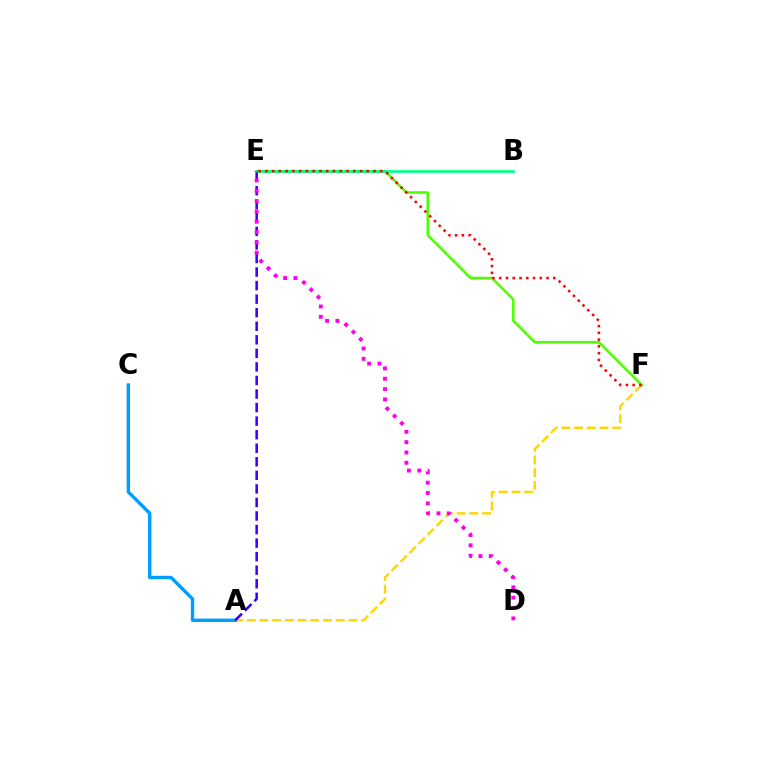{('A', 'F'): [{'color': '#ffd500', 'line_style': 'dashed', 'thickness': 1.73}], ('E', 'F'): [{'color': '#4fff00', 'line_style': 'solid', 'thickness': 1.85}, {'color': '#ff0000', 'line_style': 'dotted', 'thickness': 1.84}], ('A', 'C'): [{'color': '#009eff', 'line_style': 'solid', 'thickness': 2.45}], ('B', 'E'): [{'color': '#00ff86', 'line_style': 'solid', 'thickness': 1.94}], ('A', 'E'): [{'color': '#3700ff', 'line_style': 'dashed', 'thickness': 1.84}], ('D', 'E'): [{'color': '#ff00ed', 'line_style': 'dotted', 'thickness': 2.8}]}